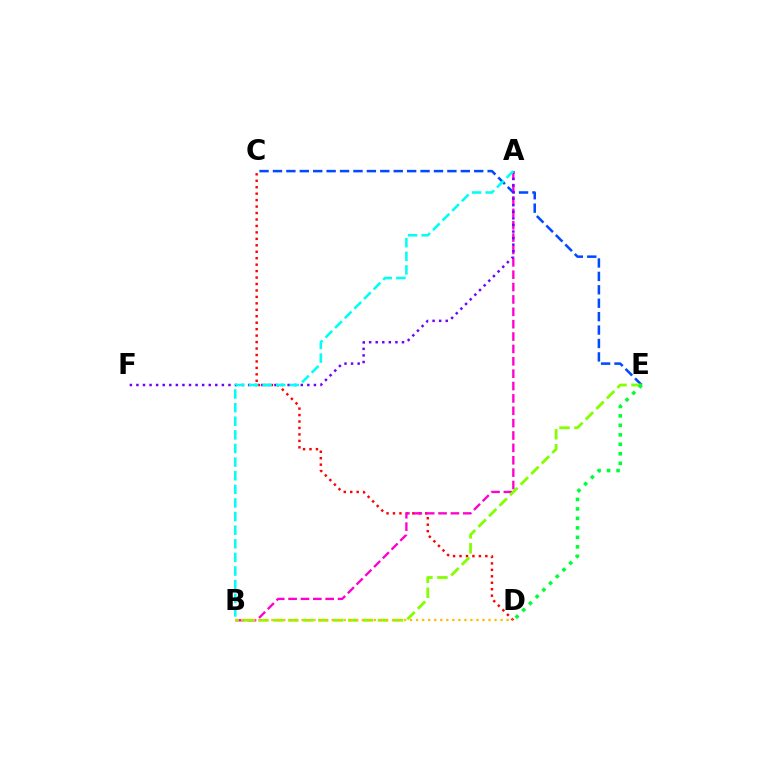{('C', 'E'): [{'color': '#004bff', 'line_style': 'dashed', 'thickness': 1.82}], ('C', 'D'): [{'color': '#ff0000', 'line_style': 'dotted', 'thickness': 1.75}], ('A', 'B'): [{'color': '#ff00cf', 'line_style': 'dashed', 'thickness': 1.68}, {'color': '#00fff6', 'line_style': 'dashed', 'thickness': 1.85}], ('B', 'E'): [{'color': '#84ff00', 'line_style': 'dashed', 'thickness': 2.03}], ('A', 'F'): [{'color': '#7200ff', 'line_style': 'dotted', 'thickness': 1.79}], ('B', 'D'): [{'color': '#ffbd00', 'line_style': 'dotted', 'thickness': 1.64}], ('D', 'E'): [{'color': '#00ff39', 'line_style': 'dotted', 'thickness': 2.58}]}